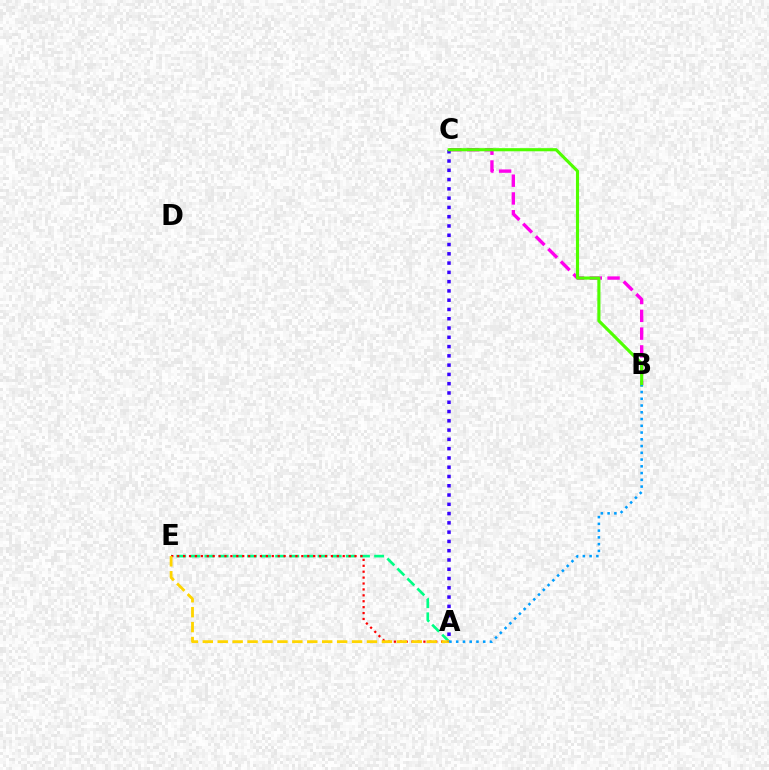{('A', 'E'): [{'color': '#00ff86', 'line_style': 'dashed', 'thickness': 1.92}, {'color': '#ff0000', 'line_style': 'dotted', 'thickness': 1.61}, {'color': '#ffd500', 'line_style': 'dashed', 'thickness': 2.03}], ('B', 'C'): [{'color': '#ff00ed', 'line_style': 'dashed', 'thickness': 2.42}, {'color': '#4fff00', 'line_style': 'solid', 'thickness': 2.25}], ('A', 'C'): [{'color': '#3700ff', 'line_style': 'dotted', 'thickness': 2.52}], ('A', 'B'): [{'color': '#009eff', 'line_style': 'dotted', 'thickness': 1.84}]}